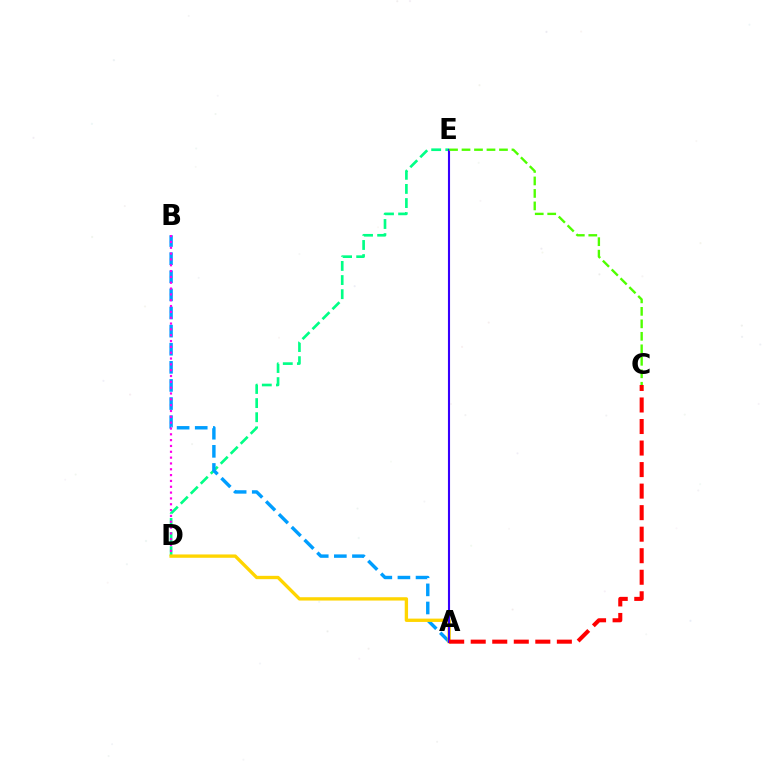{('D', 'E'): [{'color': '#00ff86', 'line_style': 'dashed', 'thickness': 1.92}], ('A', 'B'): [{'color': '#009eff', 'line_style': 'dashed', 'thickness': 2.46}], ('B', 'D'): [{'color': '#ff00ed', 'line_style': 'dotted', 'thickness': 1.58}], ('A', 'D'): [{'color': '#ffd500', 'line_style': 'solid', 'thickness': 2.4}], ('A', 'E'): [{'color': '#3700ff', 'line_style': 'solid', 'thickness': 1.52}], ('A', 'C'): [{'color': '#ff0000', 'line_style': 'dashed', 'thickness': 2.93}], ('C', 'E'): [{'color': '#4fff00', 'line_style': 'dashed', 'thickness': 1.7}]}